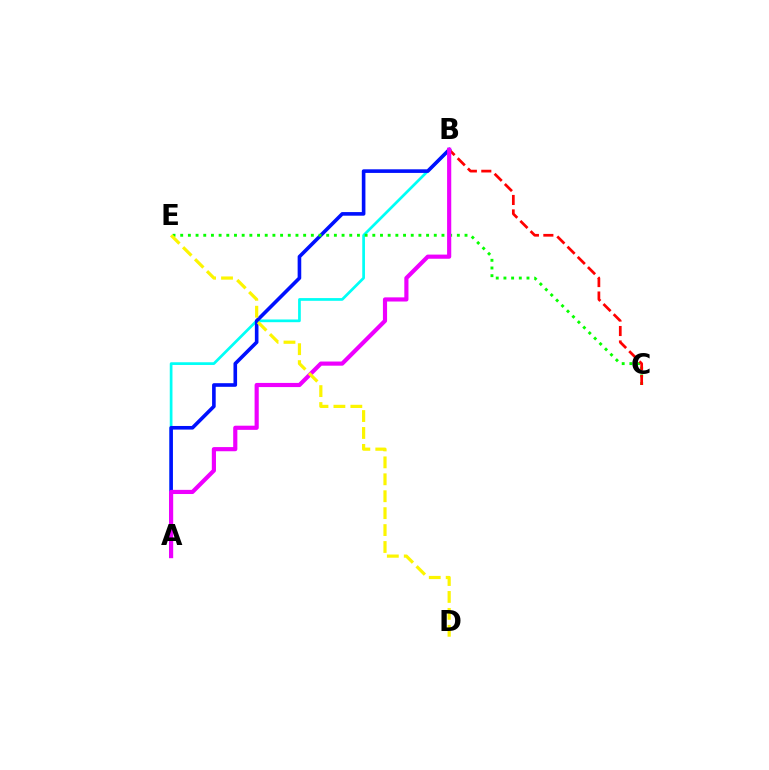{('A', 'B'): [{'color': '#00fff6', 'line_style': 'solid', 'thickness': 1.95}, {'color': '#0010ff', 'line_style': 'solid', 'thickness': 2.6}, {'color': '#ee00ff', 'line_style': 'solid', 'thickness': 2.99}], ('C', 'E'): [{'color': '#08ff00', 'line_style': 'dotted', 'thickness': 2.09}], ('B', 'C'): [{'color': '#ff0000', 'line_style': 'dashed', 'thickness': 1.96}], ('D', 'E'): [{'color': '#fcf500', 'line_style': 'dashed', 'thickness': 2.3}]}